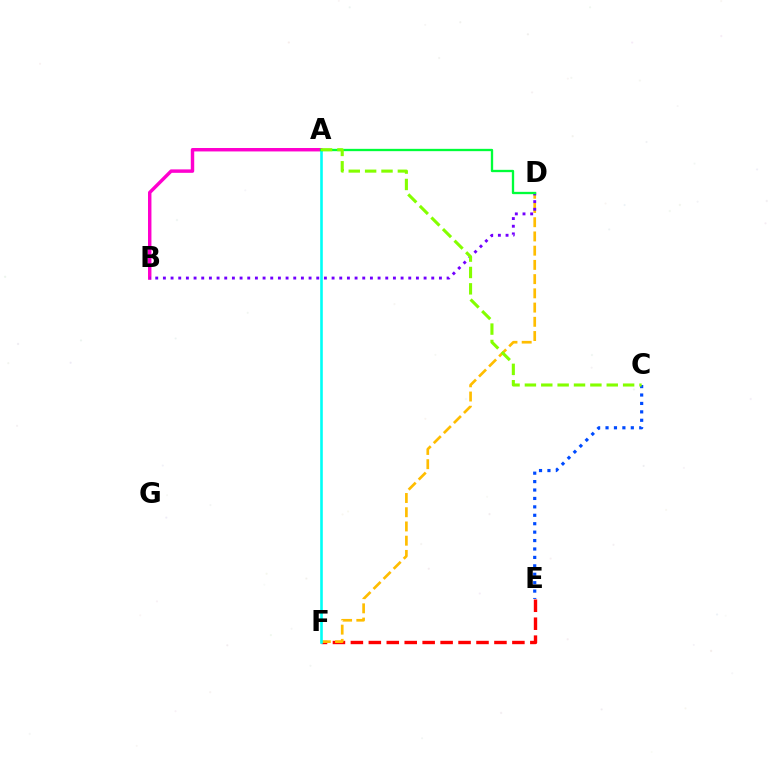{('C', 'E'): [{'color': '#004bff', 'line_style': 'dotted', 'thickness': 2.29}], ('A', 'B'): [{'color': '#ff00cf', 'line_style': 'solid', 'thickness': 2.48}], ('E', 'F'): [{'color': '#ff0000', 'line_style': 'dashed', 'thickness': 2.44}], ('D', 'F'): [{'color': '#ffbd00', 'line_style': 'dashed', 'thickness': 1.93}], ('B', 'D'): [{'color': '#7200ff', 'line_style': 'dotted', 'thickness': 2.08}], ('A', 'F'): [{'color': '#00fff6', 'line_style': 'solid', 'thickness': 1.88}], ('A', 'D'): [{'color': '#00ff39', 'line_style': 'solid', 'thickness': 1.67}], ('A', 'C'): [{'color': '#84ff00', 'line_style': 'dashed', 'thickness': 2.22}]}